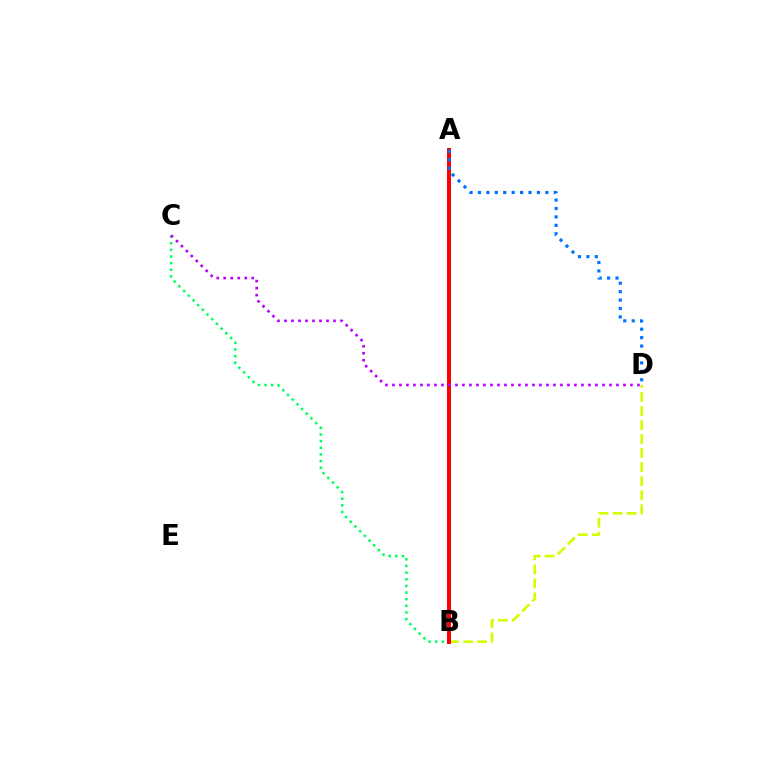{('B', 'C'): [{'color': '#00ff5c', 'line_style': 'dotted', 'thickness': 1.81}], ('B', 'D'): [{'color': '#d1ff00', 'line_style': 'dashed', 'thickness': 1.91}], ('A', 'B'): [{'color': '#ff0000', 'line_style': 'solid', 'thickness': 2.87}], ('A', 'D'): [{'color': '#0074ff', 'line_style': 'dotted', 'thickness': 2.29}], ('C', 'D'): [{'color': '#b900ff', 'line_style': 'dotted', 'thickness': 1.9}]}